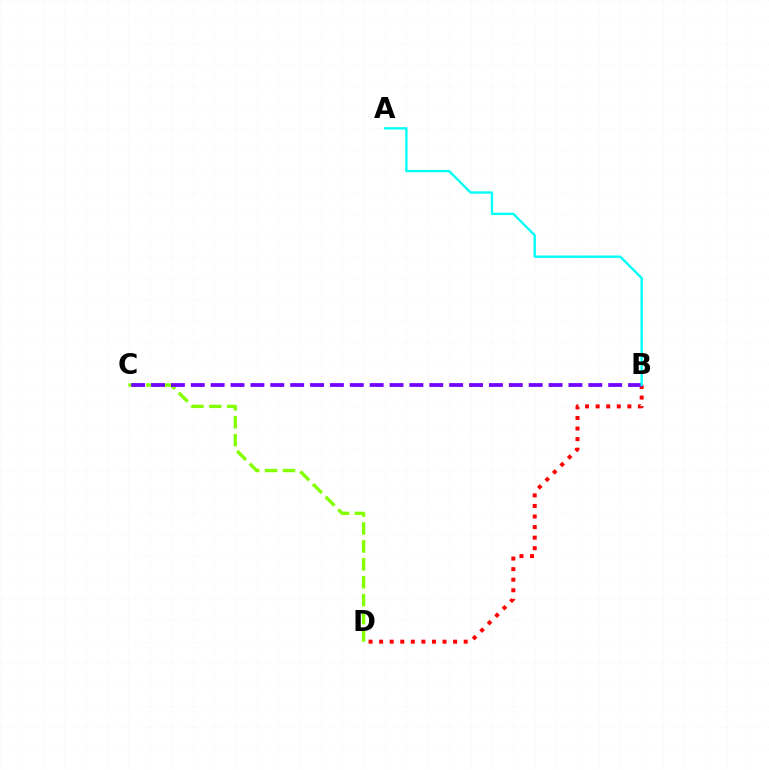{('C', 'D'): [{'color': '#84ff00', 'line_style': 'dashed', 'thickness': 2.43}], ('B', 'D'): [{'color': '#ff0000', 'line_style': 'dotted', 'thickness': 2.87}], ('B', 'C'): [{'color': '#7200ff', 'line_style': 'dashed', 'thickness': 2.7}], ('A', 'B'): [{'color': '#00fff6', 'line_style': 'solid', 'thickness': 1.69}]}